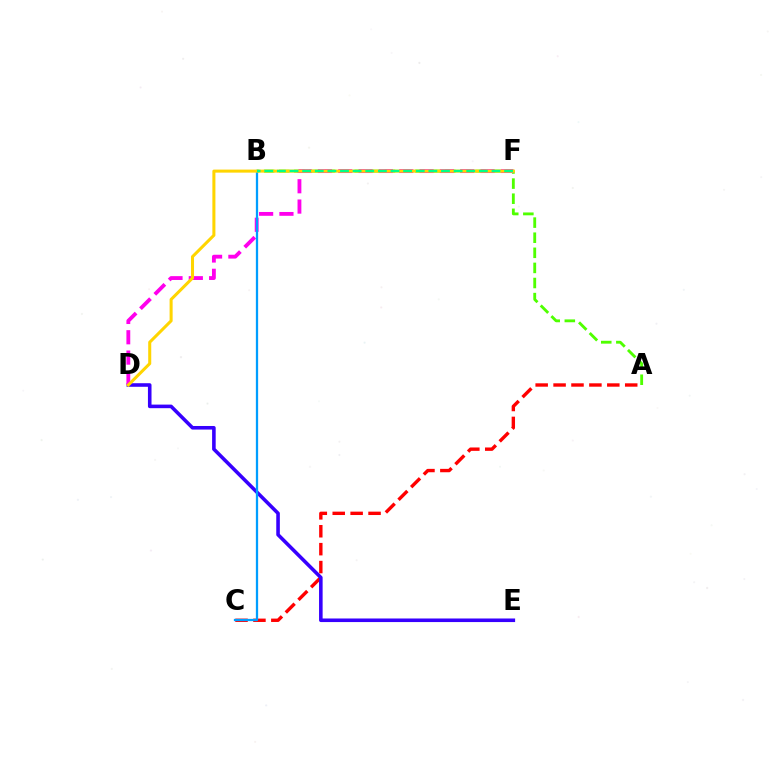{('A', 'B'): [{'color': '#4fff00', 'line_style': 'dashed', 'thickness': 2.05}], ('A', 'C'): [{'color': '#ff0000', 'line_style': 'dashed', 'thickness': 2.43}], ('D', 'E'): [{'color': '#3700ff', 'line_style': 'solid', 'thickness': 2.58}], ('D', 'F'): [{'color': '#ff00ed', 'line_style': 'dashed', 'thickness': 2.76}, {'color': '#ffd500', 'line_style': 'solid', 'thickness': 2.19}], ('B', 'C'): [{'color': '#009eff', 'line_style': 'solid', 'thickness': 1.64}], ('B', 'F'): [{'color': '#00ff86', 'line_style': 'dashed', 'thickness': 1.71}]}